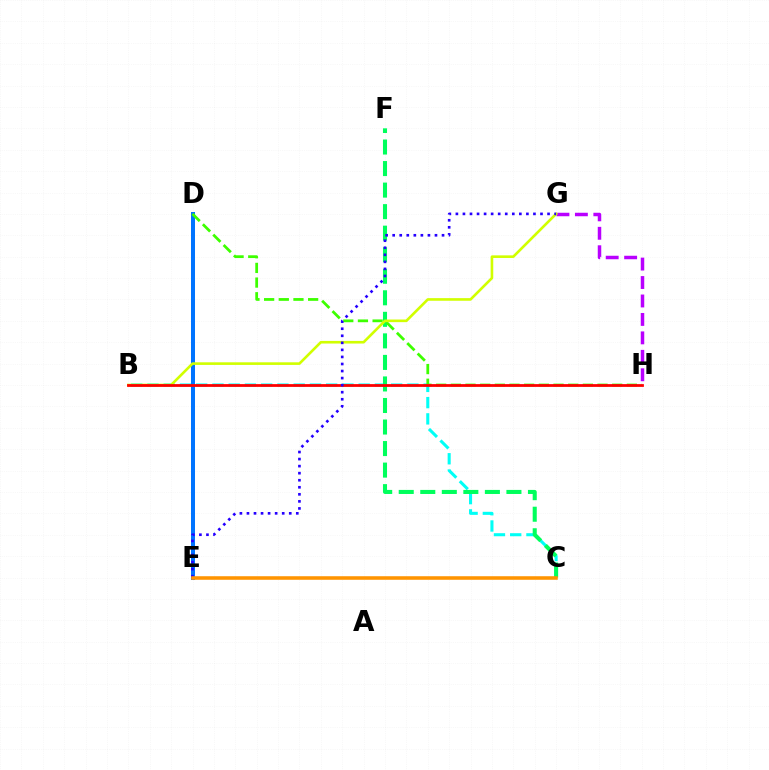{('D', 'E'): [{'color': '#ff00ac', 'line_style': 'dashed', 'thickness': 1.63}, {'color': '#0074ff', 'line_style': 'solid', 'thickness': 2.89}], ('B', 'C'): [{'color': '#00fff6', 'line_style': 'dashed', 'thickness': 2.21}], ('C', 'F'): [{'color': '#00ff5c', 'line_style': 'dashed', 'thickness': 2.93}], ('D', 'H'): [{'color': '#3dff00', 'line_style': 'dashed', 'thickness': 1.99}], ('G', 'H'): [{'color': '#b900ff', 'line_style': 'dashed', 'thickness': 2.51}], ('B', 'G'): [{'color': '#d1ff00', 'line_style': 'solid', 'thickness': 1.89}], ('B', 'H'): [{'color': '#ff0000', 'line_style': 'solid', 'thickness': 1.99}], ('E', 'G'): [{'color': '#2500ff', 'line_style': 'dotted', 'thickness': 1.92}], ('C', 'E'): [{'color': '#ff9400', 'line_style': 'solid', 'thickness': 2.56}]}